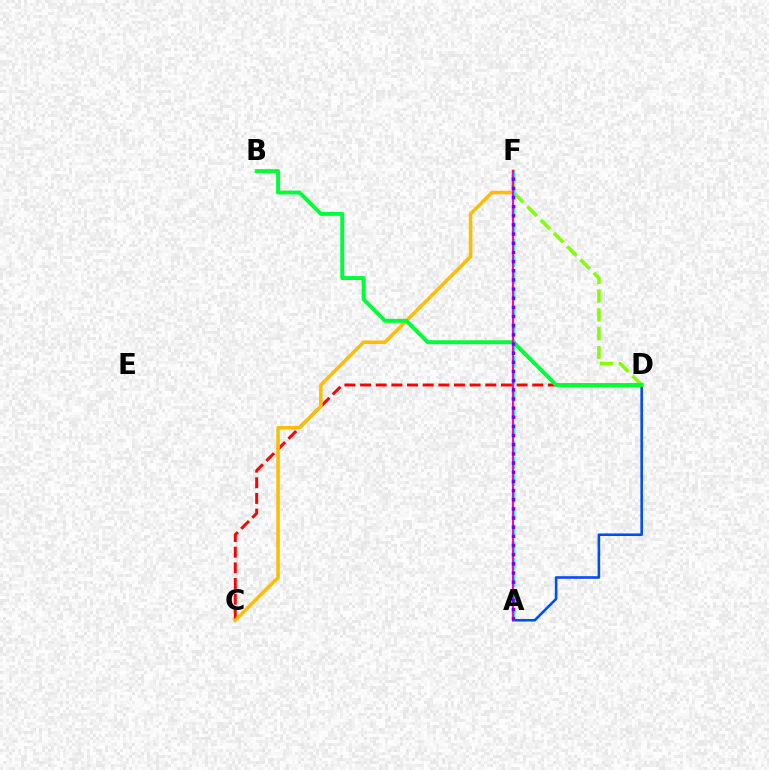{('C', 'D'): [{'color': '#ff0000', 'line_style': 'dashed', 'thickness': 2.13}], ('A', 'D'): [{'color': '#004bff', 'line_style': 'solid', 'thickness': 1.86}], ('C', 'F'): [{'color': '#ffbd00', 'line_style': 'solid', 'thickness': 2.54}], ('D', 'F'): [{'color': '#84ff00', 'line_style': 'dashed', 'thickness': 2.55}], ('A', 'F'): [{'color': '#00fff6', 'line_style': 'dashed', 'thickness': 2.29}, {'color': '#ff00cf', 'line_style': 'solid', 'thickness': 1.51}, {'color': '#7200ff', 'line_style': 'dotted', 'thickness': 2.49}], ('B', 'D'): [{'color': '#00ff39', 'line_style': 'solid', 'thickness': 2.83}]}